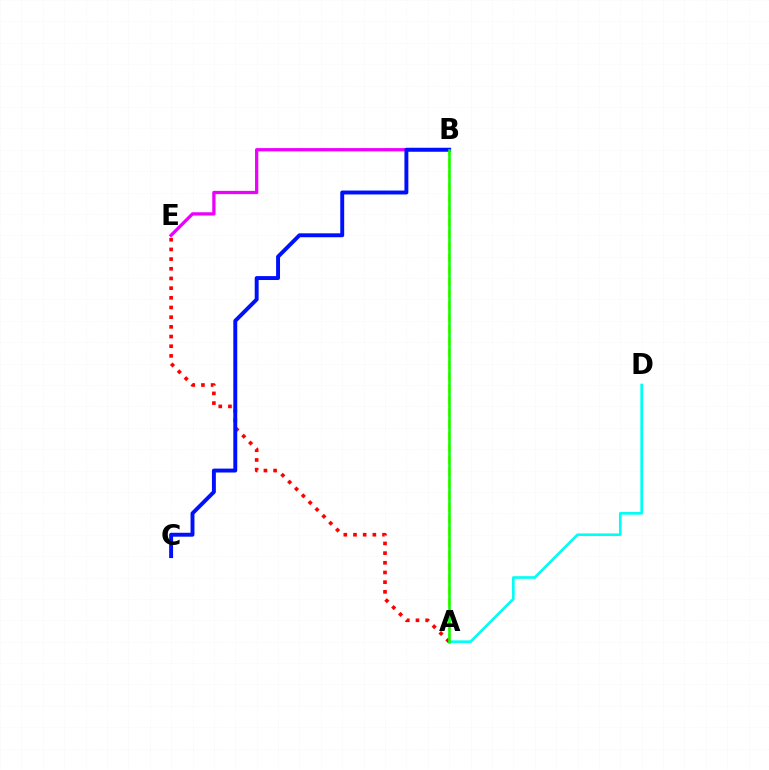{('A', 'B'): [{'color': '#fcf500', 'line_style': 'dashed', 'thickness': 1.61}, {'color': '#08ff00', 'line_style': 'solid', 'thickness': 1.84}], ('A', 'D'): [{'color': '#00fff6', 'line_style': 'solid', 'thickness': 1.91}], ('B', 'E'): [{'color': '#ee00ff', 'line_style': 'solid', 'thickness': 2.36}], ('A', 'E'): [{'color': '#ff0000', 'line_style': 'dotted', 'thickness': 2.63}], ('B', 'C'): [{'color': '#0010ff', 'line_style': 'solid', 'thickness': 2.82}]}